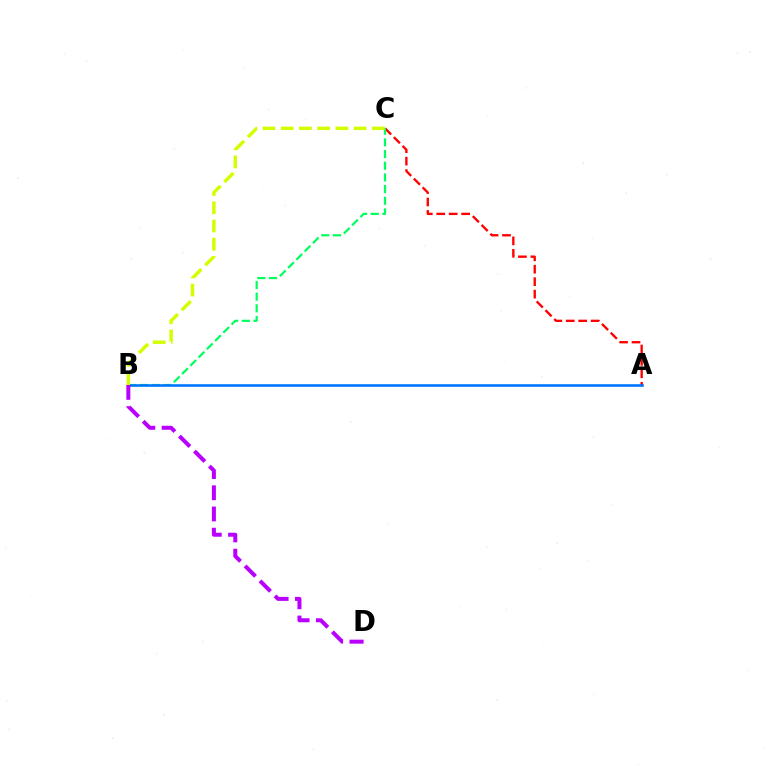{('A', 'C'): [{'color': '#ff0000', 'line_style': 'dashed', 'thickness': 1.69}], ('B', 'C'): [{'color': '#00ff5c', 'line_style': 'dashed', 'thickness': 1.58}, {'color': '#d1ff00', 'line_style': 'dashed', 'thickness': 2.48}], ('A', 'B'): [{'color': '#0074ff', 'line_style': 'solid', 'thickness': 1.87}], ('B', 'D'): [{'color': '#b900ff', 'line_style': 'dashed', 'thickness': 2.88}]}